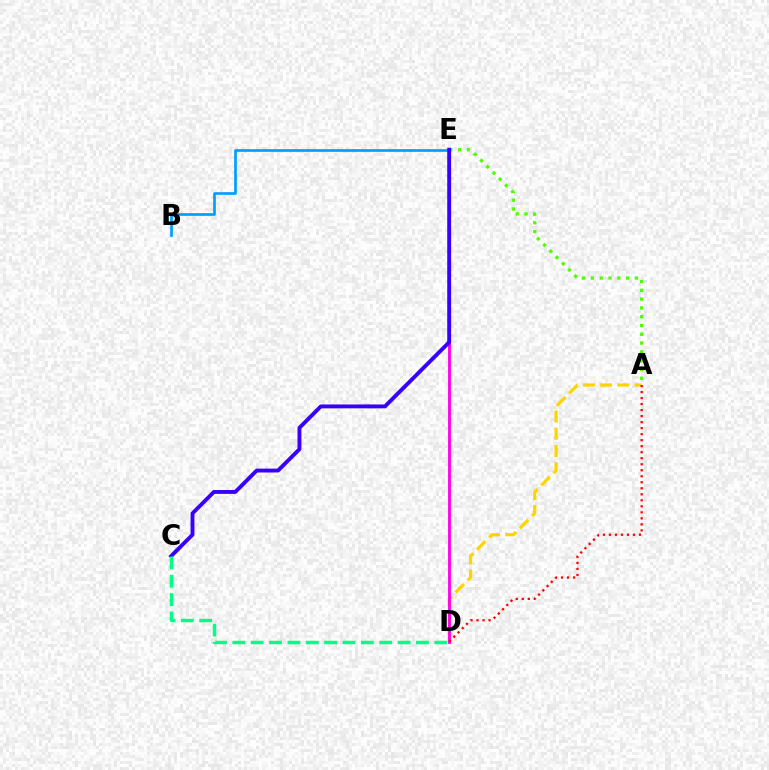{('A', 'D'): [{'color': '#ffd500', 'line_style': 'dashed', 'thickness': 2.34}, {'color': '#ff0000', 'line_style': 'dotted', 'thickness': 1.63}], ('D', 'E'): [{'color': '#ff00ed', 'line_style': 'solid', 'thickness': 2.05}], ('B', 'E'): [{'color': '#009eff', 'line_style': 'solid', 'thickness': 1.94}], ('A', 'E'): [{'color': '#4fff00', 'line_style': 'dotted', 'thickness': 2.39}], ('C', 'E'): [{'color': '#3700ff', 'line_style': 'solid', 'thickness': 2.8}], ('C', 'D'): [{'color': '#00ff86', 'line_style': 'dashed', 'thickness': 2.49}]}